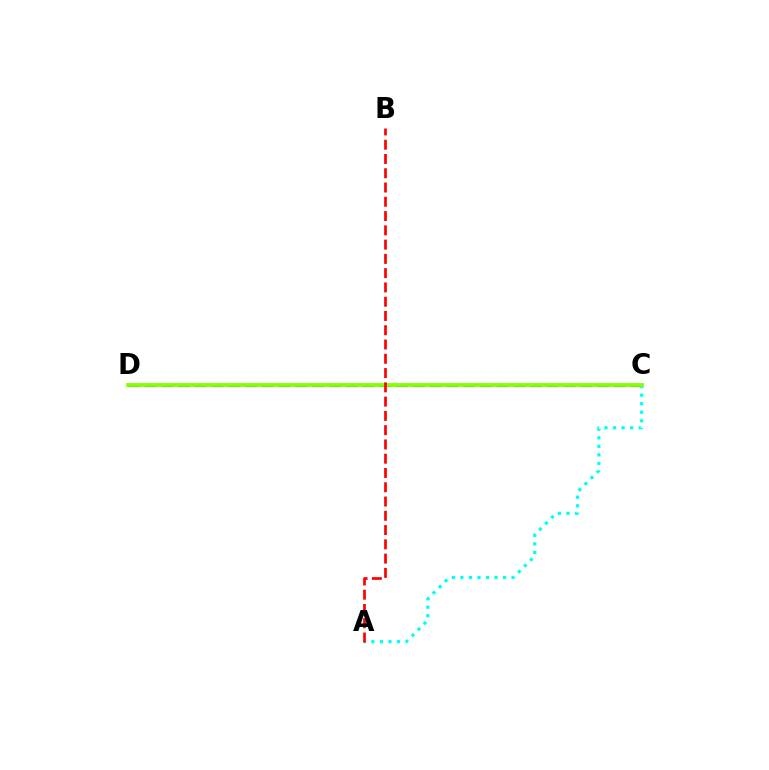{('C', 'D'): [{'color': '#7200ff', 'line_style': 'dashed', 'thickness': 2.28}, {'color': '#84ff00', 'line_style': 'solid', 'thickness': 2.73}], ('A', 'C'): [{'color': '#00fff6', 'line_style': 'dotted', 'thickness': 2.32}], ('A', 'B'): [{'color': '#ff0000', 'line_style': 'dashed', 'thickness': 1.94}]}